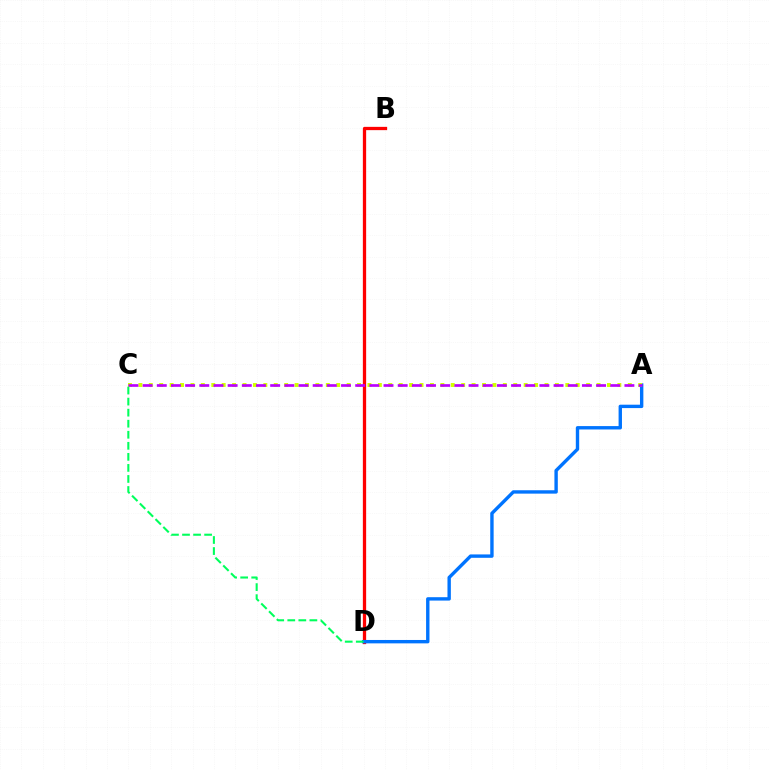{('B', 'D'): [{'color': '#ff0000', 'line_style': 'solid', 'thickness': 2.36}], ('A', 'D'): [{'color': '#0074ff', 'line_style': 'solid', 'thickness': 2.44}], ('A', 'C'): [{'color': '#d1ff00', 'line_style': 'dotted', 'thickness': 2.83}, {'color': '#b900ff', 'line_style': 'dashed', 'thickness': 1.93}], ('C', 'D'): [{'color': '#00ff5c', 'line_style': 'dashed', 'thickness': 1.5}]}